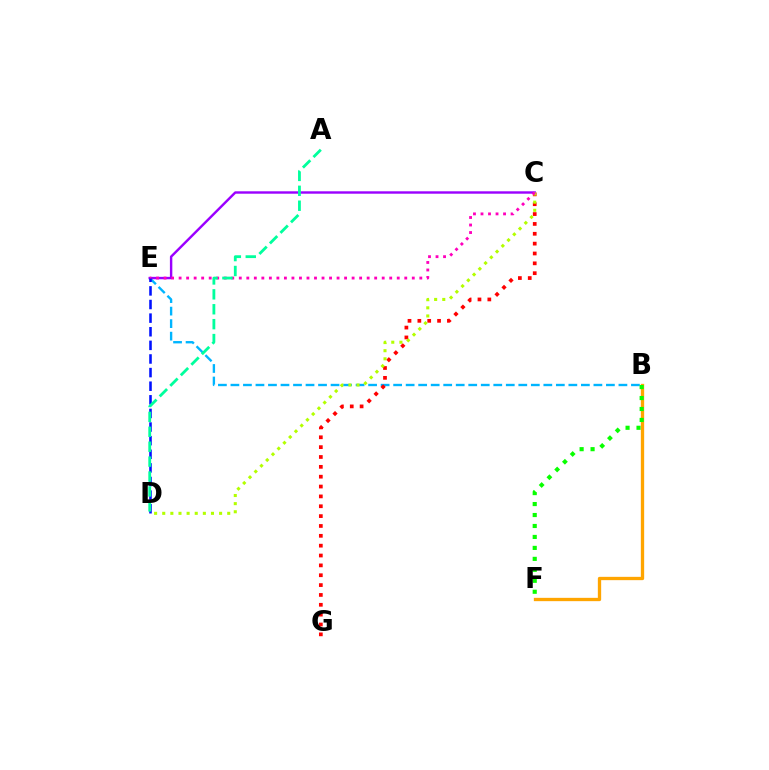{('B', 'E'): [{'color': '#00b5ff', 'line_style': 'dashed', 'thickness': 1.7}], ('C', 'G'): [{'color': '#ff0000', 'line_style': 'dotted', 'thickness': 2.68}], ('B', 'F'): [{'color': '#ffa500', 'line_style': 'solid', 'thickness': 2.38}, {'color': '#08ff00', 'line_style': 'dotted', 'thickness': 2.98}], ('C', 'E'): [{'color': '#9b00ff', 'line_style': 'solid', 'thickness': 1.74}, {'color': '#ff00bd', 'line_style': 'dotted', 'thickness': 2.04}], ('C', 'D'): [{'color': '#b3ff00', 'line_style': 'dotted', 'thickness': 2.21}], ('D', 'E'): [{'color': '#0010ff', 'line_style': 'dashed', 'thickness': 1.85}], ('A', 'D'): [{'color': '#00ff9d', 'line_style': 'dashed', 'thickness': 2.03}]}